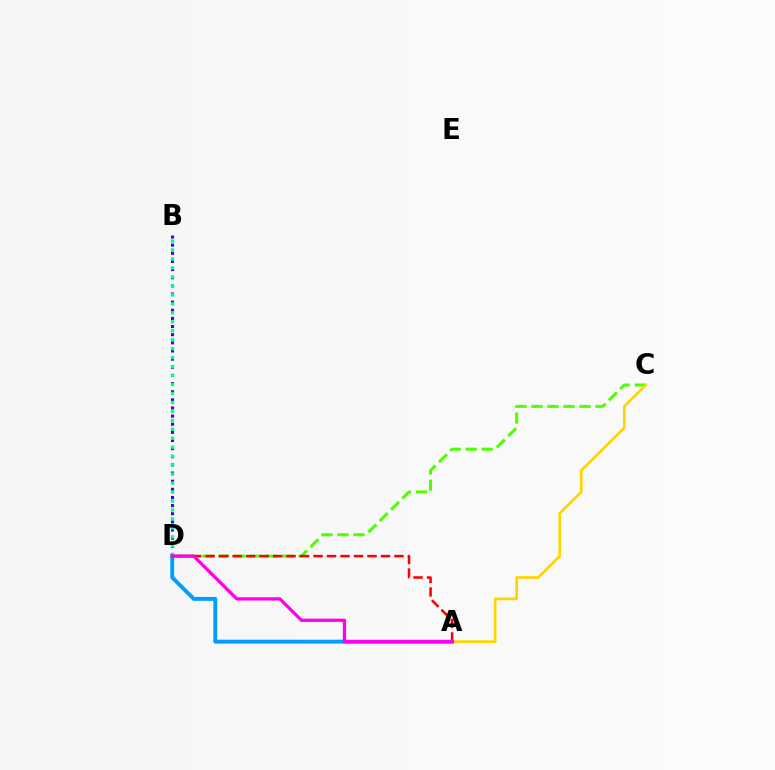{('B', 'D'): [{'color': '#3700ff', 'line_style': 'dotted', 'thickness': 2.21}, {'color': '#00ff86', 'line_style': 'dotted', 'thickness': 2.44}], ('C', 'D'): [{'color': '#4fff00', 'line_style': 'dashed', 'thickness': 2.17}], ('A', 'C'): [{'color': '#ffd500', 'line_style': 'solid', 'thickness': 1.94}], ('A', 'D'): [{'color': '#ff0000', 'line_style': 'dashed', 'thickness': 1.83}, {'color': '#009eff', 'line_style': 'solid', 'thickness': 2.8}, {'color': '#ff00ed', 'line_style': 'solid', 'thickness': 2.35}]}